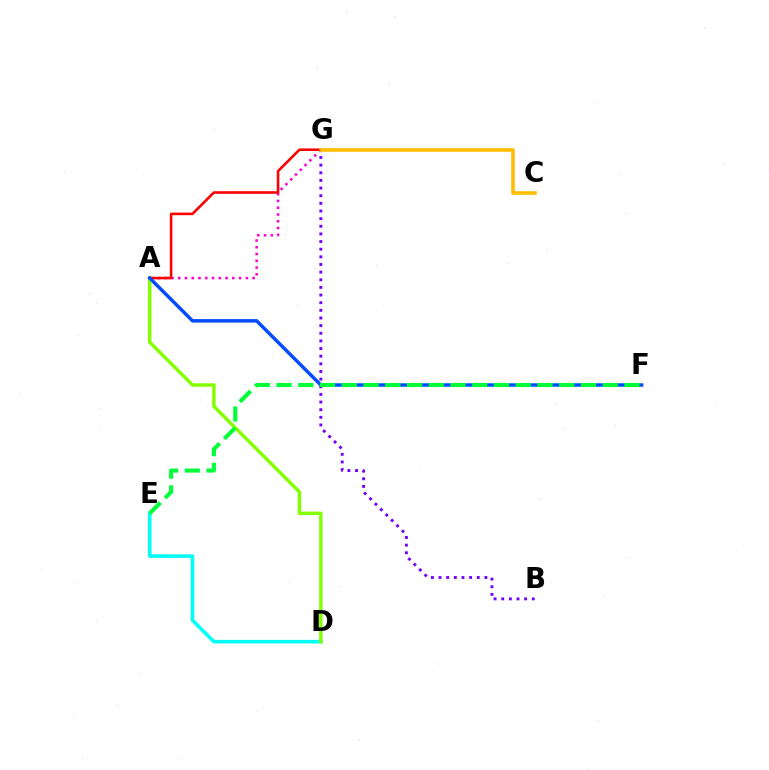{('A', 'G'): [{'color': '#ff00cf', 'line_style': 'dotted', 'thickness': 1.84}, {'color': '#ff0000', 'line_style': 'solid', 'thickness': 1.86}], ('D', 'E'): [{'color': '#00fff6', 'line_style': 'solid', 'thickness': 2.57}], ('A', 'D'): [{'color': '#84ff00', 'line_style': 'solid', 'thickness': 2.49}], ('A', 'F'): [{'color': '#004bff', 'line_style': 'solid', 'thickness': 2.47}], ('B', 'G'): [{'color': '#7200ff', 'line_style': 'dotted', 'thickness': 2.08}], ('E', 'F'): [{'color': '#00ff39', 'line_style': 'dashed', 'thickness': 2.95}], ('C', 'G'): [{'color': '#ffbd00', 'line_style': 'solid', 'thickness': 2.57}]}